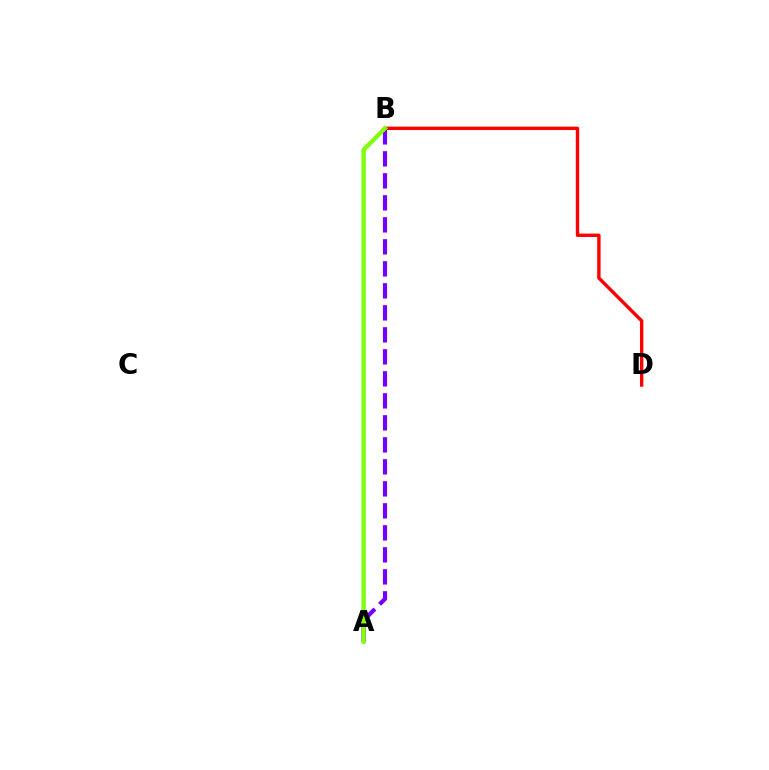{('A', 'B'): [{'color': '#00fff6', 'line_style': 'solid', 'thickness': 2.62}, {'color': '#7200ff', 'line_style': 'dashed', 'thickness': 2.99}, {'color': '#84ff00', 'line_style': 'solid', 'thickness': 2.95}], ('B', 'D'): [{'color': '#ff0000', 'line_style': 'solid', 'thickness': 2.44}]}